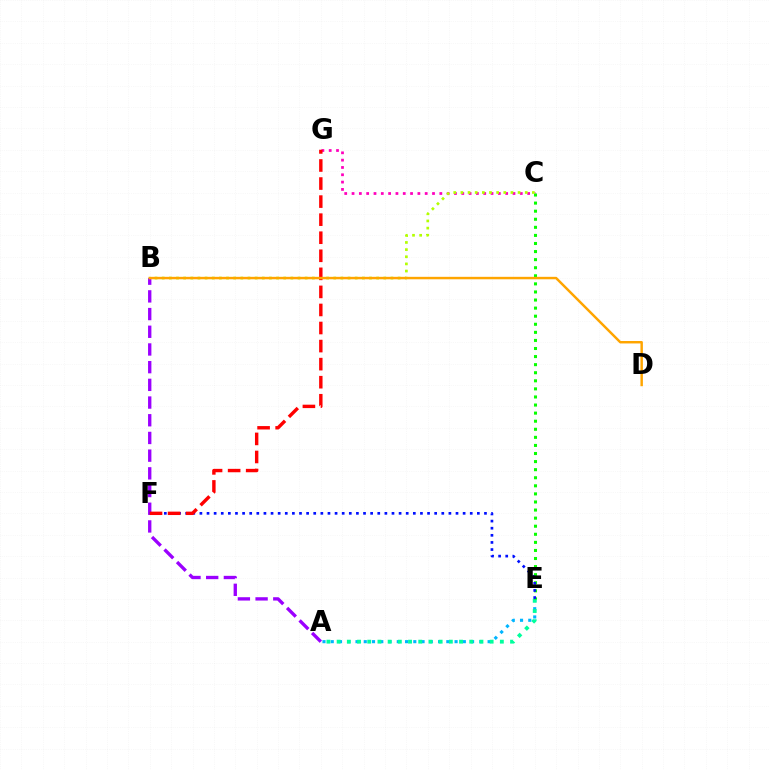{('A', 'E'): [{'color': '#00b5ff', 'line_style': 'dotted', 'thickness': 2.24}, {'color': '#00ff9d', 'line_style': 'dotted', 'thickness': 2.77}], ('A', 'B'): [{'color': '#9b00ff', 'line_style': 'dashed', 'thickness': 2.4}], ('C', 'G'): [{'color': '#ff00bd', 'line_style': 'dotted', 'thickness': 1.99}], ('C', 'E'): [{'color': '#08ff00', 'line_style': 'dotted', 'thickness': 2.19}], ('E', 'F'): [{'color': '#0010ff', 'line_style': 'dotted', 'thickness': 1.93}], ('B', 'C'): [{'color': '#b3ff00', 'line_style': 'dotted', 'thickness': 1.94}], ('F', 'G'): [{'color': '#ff0000', 'line_style': 'dashed', 'thickness': 2.45}], ('B', 'D'): [{'color': '#ffa500', 'line_style': 'solid', 'thickness': 1.77}]}